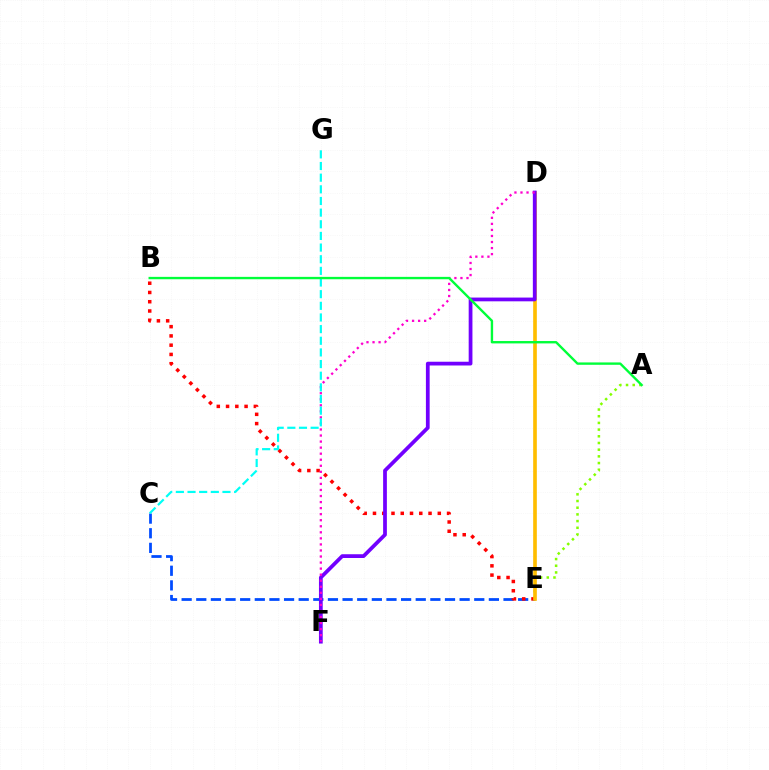{('C', 'E'): [{'color': '#004bff', 'line_style': 'dashed', 'thickness': 1.99}], ('A', 'E'): [{'color': '#84ff00', 'line_style': 'dotted', 'thickness': 1.82}], ('B', 'E'): [{'color': '#ff0000', 'line_style': 'dotted', 'thickness': 2.52}], ('D', 'E'): [{'color': '#ffbd00', 'line_style': 'solid', 'thickness': 2.63}], ('D', 'F'): [{'color': '#7200ff', 'line_style': 'solid', 'thickness': 2.7}, {'color': '#ff00cf', 'line_style': 'dotted', 'thickness': 1.64}], ('C', 'G'): [{'color': '#00fff6', 'line_style': 'dashed', 'thickness': 1.58}], ('A', 'B'): [{'color': '#00ff39', 'line_style': 'solid', 'thickness': 1.71}]}